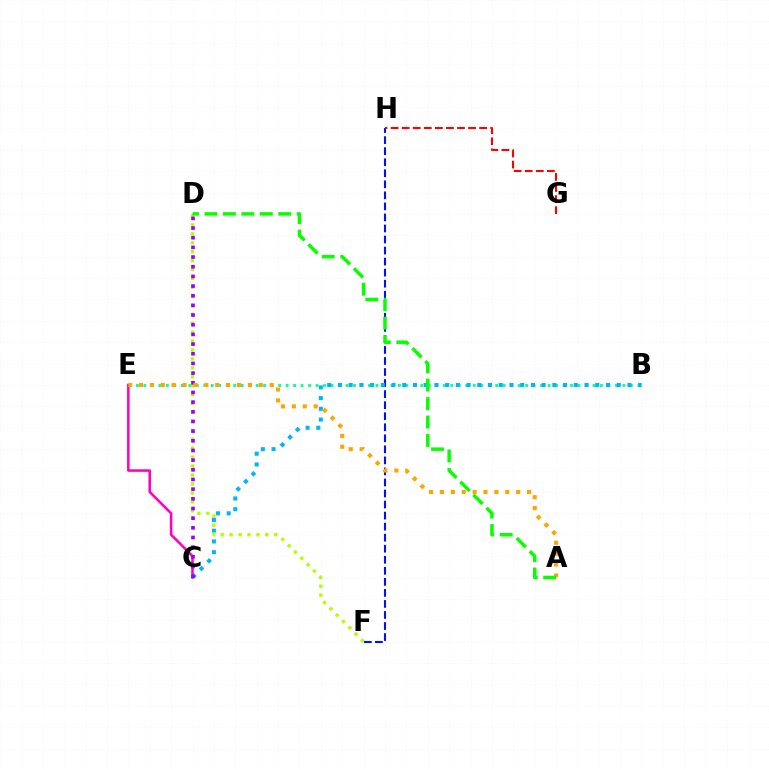{('B', 'E'): [{'color': '#00ff9d', 'line_style': 'dotted', 'thickness': 2.03}], ('C', 'E'): [{'color': '#ff00bd', 'line_style': 'solid', 'thickness': 1.82}], ('F', 'H'): [{'color': '#0010ff', 'line_style': 'dashed', 'thickness': 1.5}], ('B', 'C'): [{'color': '#00b5ff', 'line_style': 'dotted', 'thickness': 2.91}], ('D', 'F'): [{'color': '#b3ff00', 'line_style': 'dotted', 'thickness': 2.43}], ('C', 'D'): [{'color': '#9b00ff', 'line_style': 'dotted', 'thickness': 2.63}], ('A', 'E'): [{'color': '#ffa500', 'line_style': 'dotted', 'thickness': 2.96}], ('A', 'D'): [{'color': '#08ff00', 'line_style': 'dashed', 'thickness': 2.51}], ('G', 'H'): [{'color': '#ff0000', 'line_style': 'dashed', 'thickness': 1.5}]}